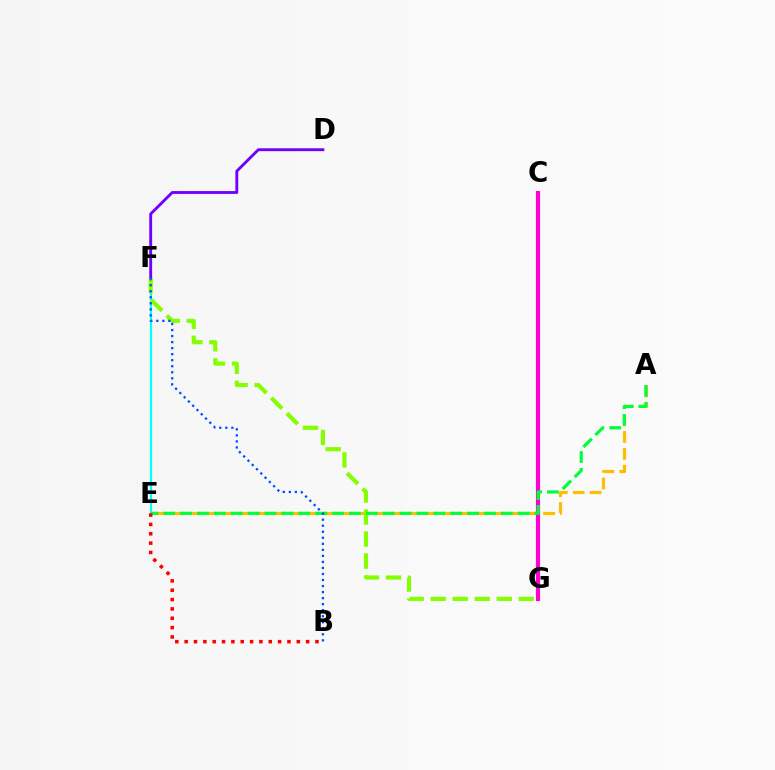{('E', 'F'): [{'color': '#00fff6', 'line_style': 'solid', 'thickness': 1.57}], ('D', 'F'): [{'color': '#7200ff', 'line_style': 'solid', 'thickness': 2.07}], ('A', 'E'): [{'color': '#ffbd00', 'line_style': 'dashed', 'thickness': 2.29}, {'color': '#00ff39', 'line_style': 'dashed', 'thickness': 2.29}], ('C', 'G'): [{'color': '#ff00cf', 'line_style': 'solid', 'thickness': 3.0}], ('F', 'G'): [{'color': '#84ff00', 'line_style': 'dashed', 'thickness': 2.99}], ('B', 'E'): [{'color': '#ff0000', 'line_style': 'dotted', 'thickness': 2.54}], ('B', 'F'): [{'color': '#004bff', 'line_style': 'dotted', 'thickness': 1.64}]}